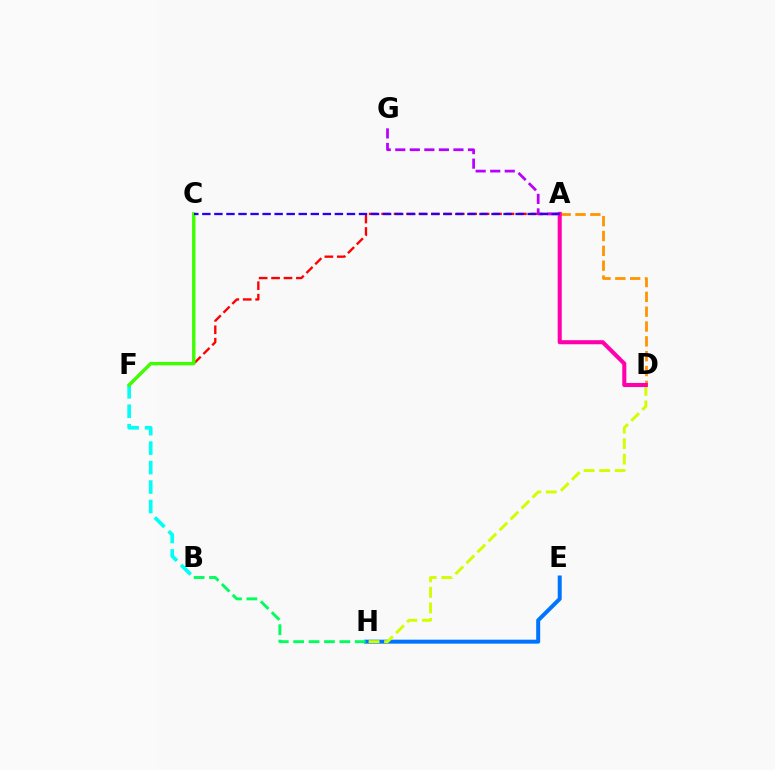{('A', 'D'): [{'color': '#ff9400', 'line_style': 'dashed', 'thickness': 2.02}, {'color': '#ff00ac', 'line_style': 'solid', 'thickness': 2.93}], ('A', 'F'): [{'color': '#ff0000', 'line_style': 'dashed', 'thickness': 1.69}], ('A', 'G'): [{'color': '#b900ff', 'line_style': 'dashed', 'thickness': 1.98}], ('E', 'H'): [{'color': '#0074ff', 'line_style': 'solid', 'thickness': 2.87}], ('B', 'F'): [{'color': '#00fff6', 'line_style': 'dashed', 'thickness': 2.64}], ('D', 'H'): [{'color': '#d1ff00', 'line_style': 'dashed', 'thickness': 2.11}], ('B', 'H'): [{'color': '#00ff5c', 'line_style': 'dashed', 'thickness': 2.09}], ('C', 'F'): [{'color': '#3dff00', 'line_style': 'solid', 'thickness': 2.44}], ('A', 'C'): [{'color': '#2500ff', 'line_style': 'dashed', 'thickness': 1.64}]}